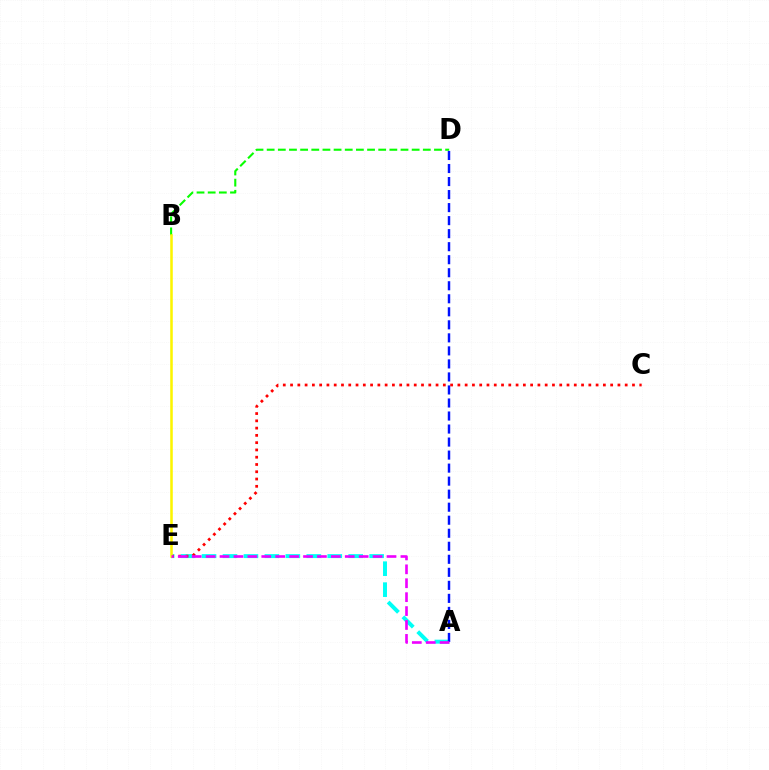{('A', 'E'): [{'color': '#00fff6', 'line_style': 'dashed', 'thickness': 2.85}, {'color': '#ee00ff', 'line_style': 'dashed', 'thickness': 1.89}], ('B', 'D'): [{'color': '#08ff00', 'line_style': 'dashed', 'thickness': 1.52}], ('A', 'D'): [{'color': '#0010ff', 'line_style': 'dashed', 'thickness': 1.77}], ('C', 'E'): [{'color': '#ff0000', 'line_style': 'dotted', 'thickness': 1.98}], ('B', 'E'): [{'color': '#fcf500', 'line_style': 'solid', 'thickness': 1.83}]}